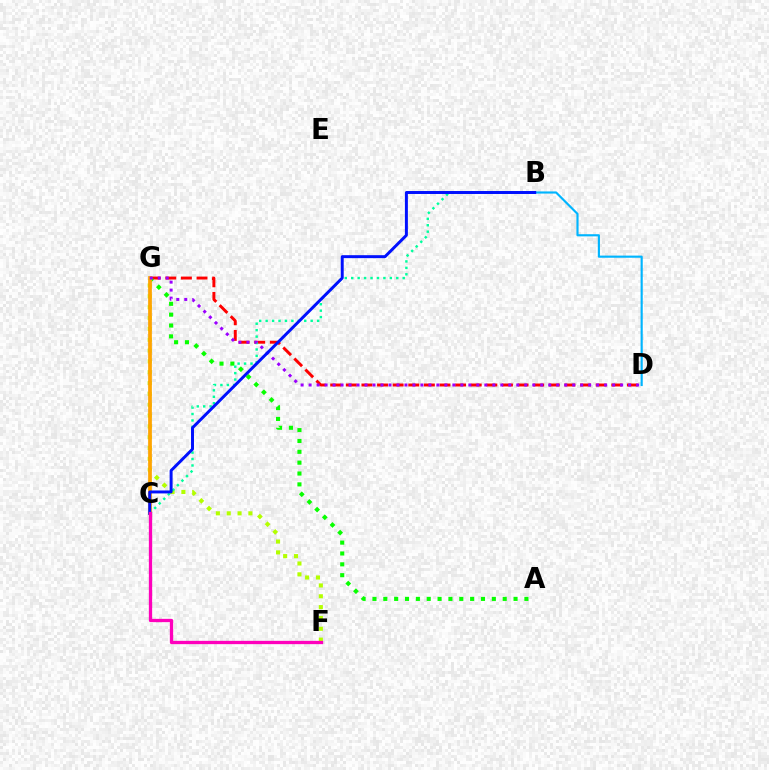{('F', 'G'): [{'color': '#b3ff00', 'line_style': 'dotted', 'thickness': 2.94}], ('D', 'G'): [{'color': '#ff0000', 'line_style': 'dashed', 'thickness': 2.12}, {'color': '#9b00ff', 'line_style': 'dotted', 'thickness': 2.17}], ('B', 'D'): [{'color': '#00b5ff', 'line_style': 'solid', 'thickness': 1.55}], ('A', 'G'): [{'color': '#08ff00', 'line_style': 'dotted', 'thickness': 2.95}], ('B', 'C'): [{'color': '#00ff9d', 'line_style': 'dotted', 'thickness': 1.75}, {'color': '#0010ff', 'line_style': 'solid', 'thickness': 2.13}], ('C', 'G'): [{'color': '#ffa500', 'line_style': 'solid', 'thickness': 2.69}], ('C', 'F'): [{'color': '#ff00bd', 'line_style': 'solid', 'thickness': 2.38}]}